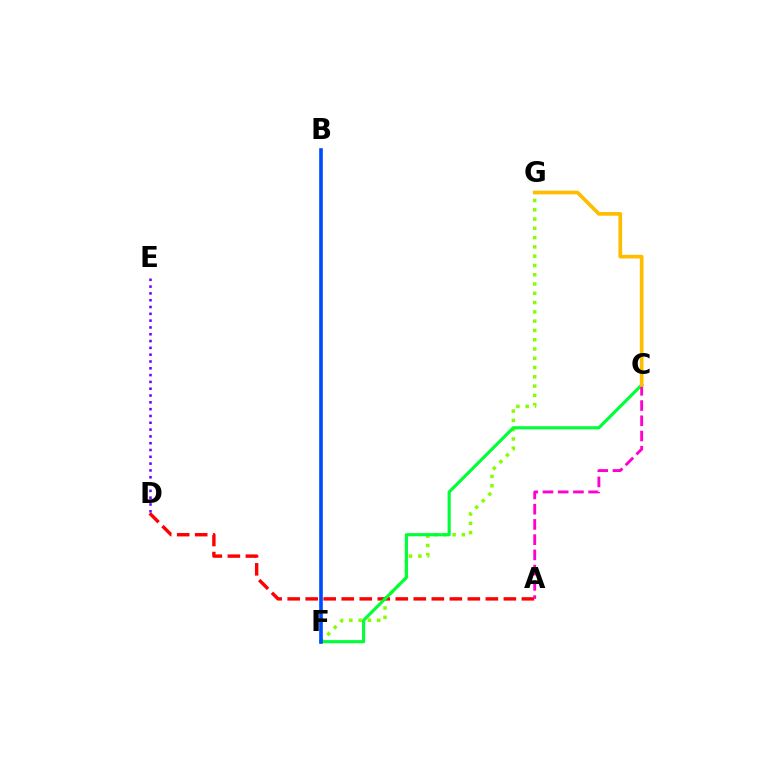{('F', 'G'): [{'color': '#84ff00', 'line_style': 'dotted', 'thickness': 2.52}], ('A', 'D'): [{'color': '#ff0000', 'line_style': 'dashed', 'thickness': 2.45}], ('C', 'F'): [{'color': '#00ff39', 'line_style': 'solid', 'thickness': 2.27}], ('B', 'F'): [{'color': '#00fff6', 'line_style': 'dotted', 'thickness': 1.71}, {'color': '#004bff', 'line_style': 'solid', 'thickness': 2.61}], ('D', 'E'): [{'color': '#7200ff', 'line_style': 'dotted', 'thickness': 1.85}], ('A', 'C'): [{'color': '#ff00cf', 'line_style': 'dashed', 'thickness': 2.07}], ('C', 'G'): [{'color': '#ffbd00', 'line_style': 'solid', 'thickness': 2.65}]}